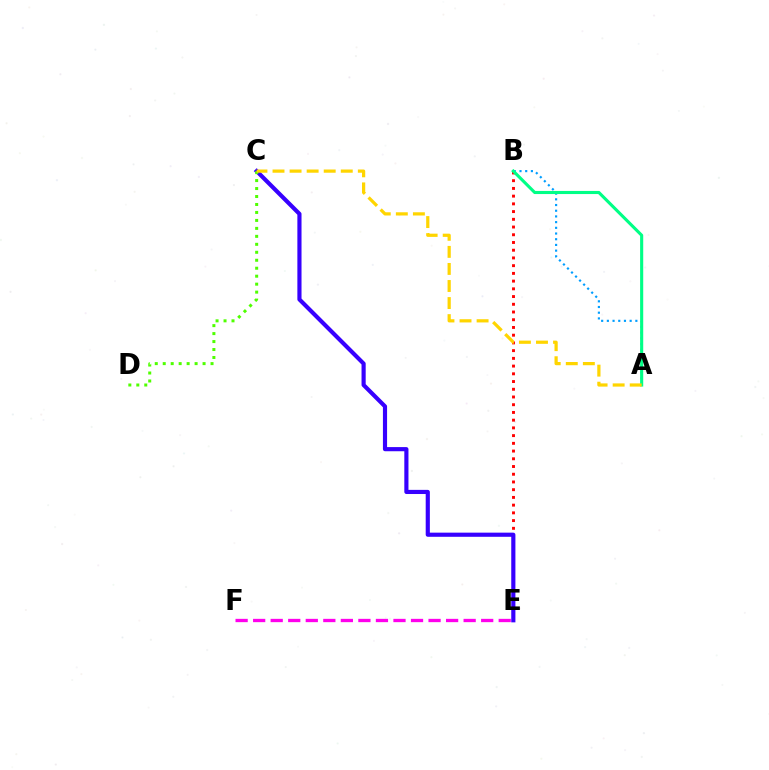{('A', 'B'): [{'color': '#009eff', 'line_style': 'dotted', 'thickness': 1.55}, {'color': '#00ff86', 'line_style': 'solid', 'thickness': 2.24}], ('B', 'E'): [{'color': '#ff0000', 'line_style': 'dotted', 'thickness': 2.1}], ('E', 'F'): [{'color': '#ff00ed', 'line_style': 'dashed', 'thickness': 2.38}], ('C', 'E'): [{'color': '#3700ff', 'line_style': 'solid', 'thickness': 2.99}], ('C', 'D'): [{'color': '#4fff00', 'line_style': 'dotted', 'thickness': 2.16}], ('A', 'C'): [{'color': '#ffd500', 'line_style': 'dashed', 'thickness': 2.32}]}